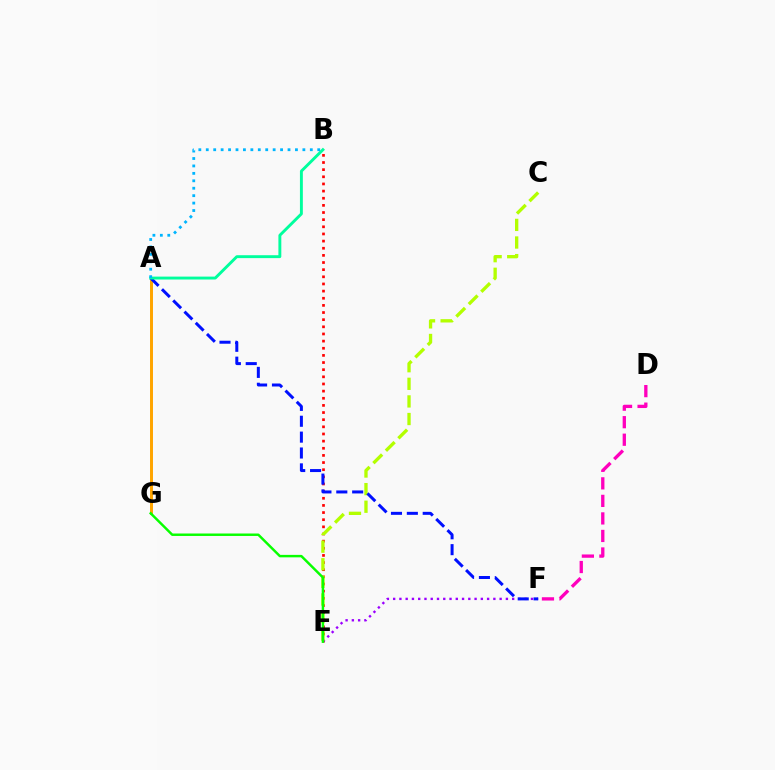{('B', 'E'): [{'color': '#ff0000', 'line_style': 'dotted', 'thickness': 1.94}], ('E', 'F'): [{'color': '#9b00ff', 'line_style': 'dotted', 'thickness': 1.7}], ('C', 'E'): [{'color': '#b3ff00', 'line_style': 'dashed', 'thickness': 2.39}], ('A', 'G'): [{'color': '#ffa500', 'line_style': 'solid', 'thickness': 2.13}], ('A', 'F'): [{'color': '#0010ff', 'line_style': 'dashed', 'thickness': 2.16}], ('A', 'B'): [{'color': '#00ff9d', 'line_style': 'solid', 'thickness': 2.09}, {'color': '#00b5ff', 'line_style': 'dotted', 'thickness': 2.02}], ('E', 'G'): [{'color': '#08ff00', 'line_style': 'solid', 'thickness': 1.77}], ('D', 'F'): [{'color': '#ff00bd', 'line_style': 'dashed', 'thickness': 2.38}]}